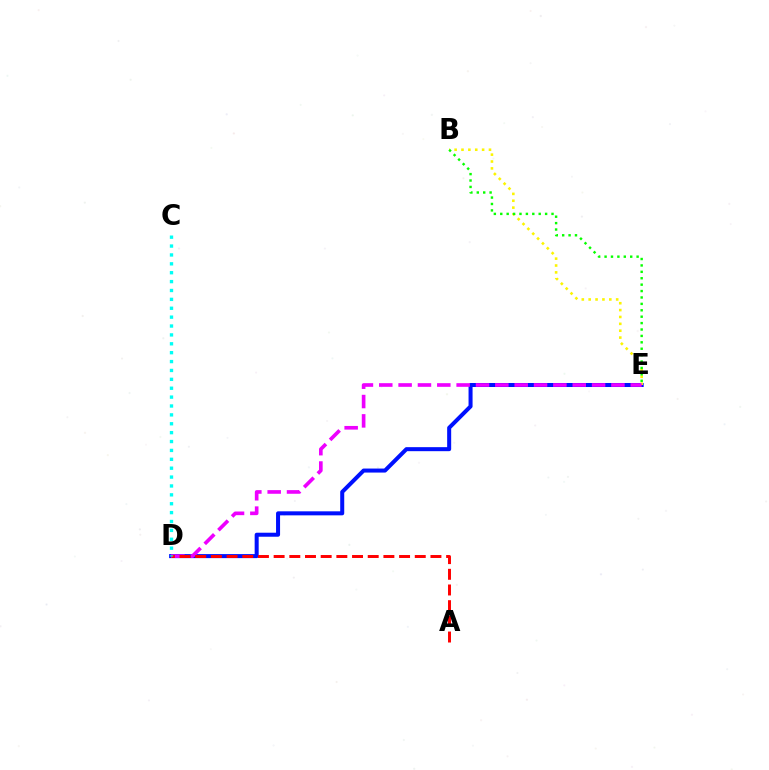{('D', 'E'): [{'color': '#0010ff', 'line_style': 'solid', 'thickness': 2.89}, {'color': '#ee00ff', 'line_style': 'dashed', 'thickness': 2.63}], ('B', 'E'): [{'color': '#fcf500', 'line_style': 'dotted', 'thickness': 1.87}, {'color': '#08ff00', 'line_style': 'dotted', 'thickness': 1.74}], ('A', 'D'): [{'color': '#ff0000', 'line_style': 'dashed', 'thickness': 2.13}], ('C', 'D'): [{'color': '#00fff6', 'line_style': 'dotted', 'thickness': 2.41}]}